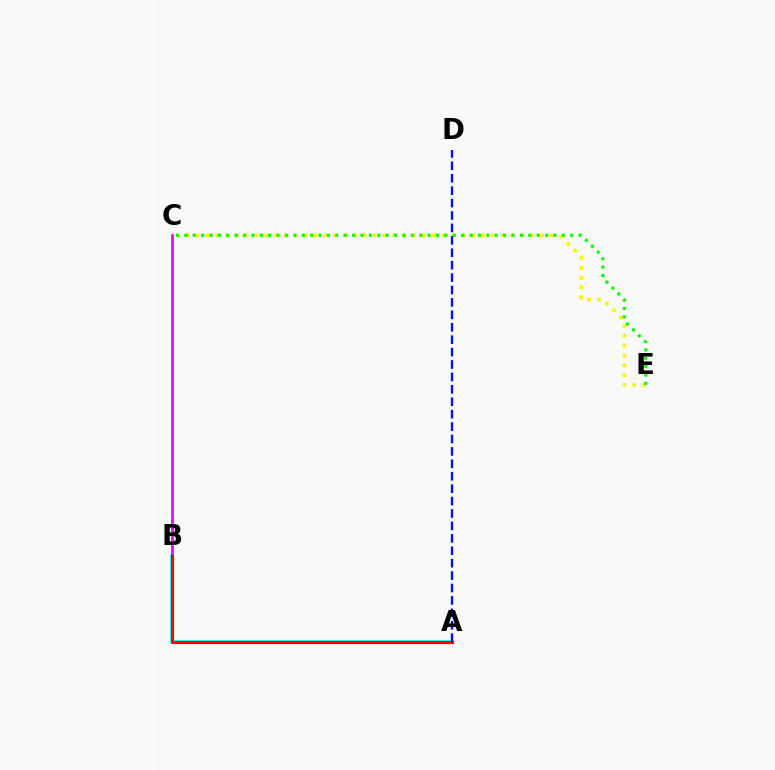{('A', 'B'): [{'color': '#00fff6', 'line_style': 'solid', 'thickness': 2.64}, {'color': '#ff0000', 'line_style': 'solid', 'thickness': 2.28}], ('B', 'C'): [{'color': '#ee00ff', 'line_style': 'solid', 'thickness': 1.98}], ('C', 'E'): [{'color': '#fcf500', 'line_style': 'dotted', 'thickness': 2.68}, {'color': '#08ff00', 'line_style': 'dotted', 'thickness': 2.28}], ('A', 'D'): [{'color': '#0010ff', 'line_style': 'dashed', 'thickness': 1.69}]}